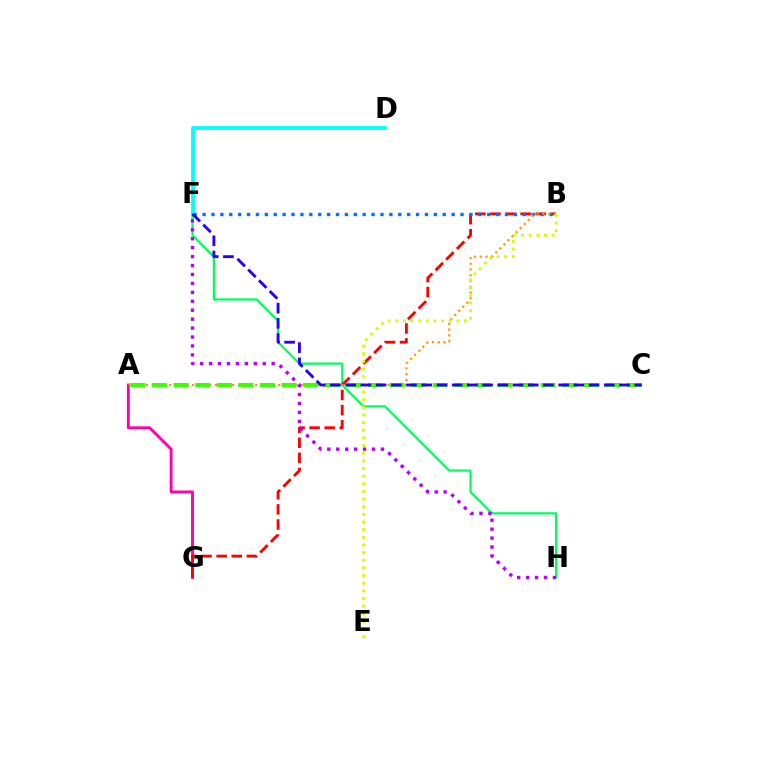{('A', 'G'): [{'color': '#ff00ac', 'line_style': 'solid', 'thickness': 2.07}], ('F', 'H'): [{'color': '#00ff5c', 'line_style': 'solid', 'thickness': 1.59}, {'color': '#b900ff', 'line_style': 'dotted', 'thickness': 2.43}], ('D', 'F'): [{'color': '#00fff6', 'line_style': 'solid', 'thickness': 2.72}], ('B', 'G'): [{'color': '#ff0000', 'line_style': 'dashed', 'thickness': 2.05}], ('B', 'F'): [{'color': '#0074ff', 'line_style': 'dotted', 'thickness': 2.42}], ('A', 'B'): [{'color': '#ff9400', 'line_style': 'dotted', 'thickness': 1.56}], ('A', 'C'): [{'color': '#3dff00', 'line_style': 'dashed', 'thickness': 2.93}], ('B', 'E'): [{'color': '#d1ff00', 'line_style': 'dotted', 'thickness': 2.08}], ('C', 'F'): [{'color': '#2500ff', 'line_style': 'dashed', 'thickness': 2.07}]}